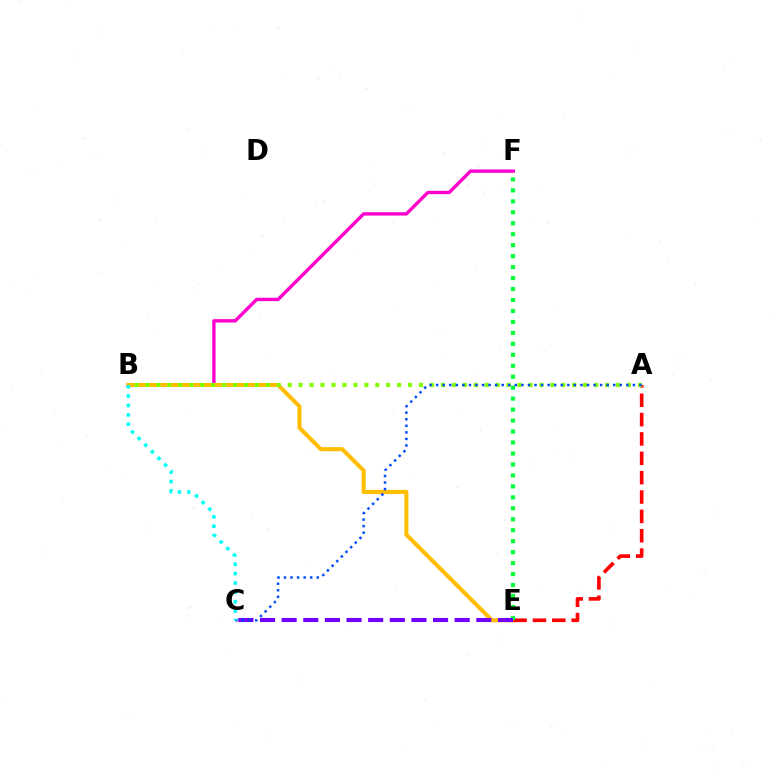{('B', 'F'): [{'color': '#ff00cf', 'line_style': 'solid', 'thickness': 2.43}], ('B', 'E'): [{'color': '#ffbd00', 'line_style': 'solid', 'thickness': 2.92}], ('A', 'E'): [{'color': '#ff0000', 'line_style': 'dashed', 'thickness': 2.63}], ('E', 'F'): [{'color': '#00ff39', 'line_style': 'dotted', 'thickness': 2.98}], ('C', 'E'): [{'color': '#7200ff', 'line_style': 'dashed', 'thickness': 2.94}], ('A', 'B'): [{'color': '#84ff00', 'line_style': 'dotted', 'thickness': 2.97}], ('A', 'C'): [{'color': '#004bff', 'line_style': 'dotted', 'thickness': 1.78}], ('B', 'C'): [{'color': '#00fff6', 'line_style': 'dotted', 'thickness': 2.55}]}